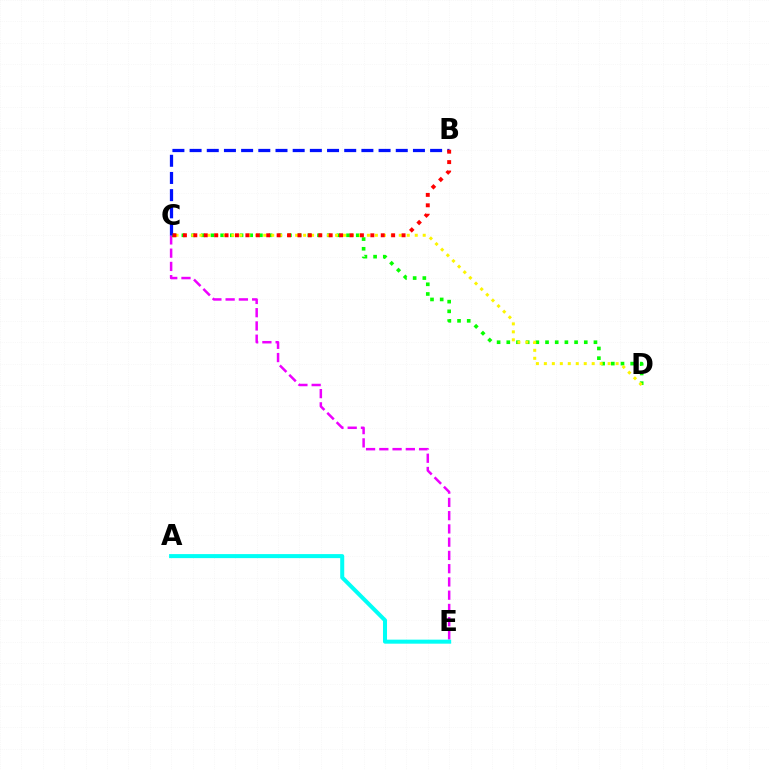{('C', 'E'): [{'color': '#ee00ff', 'line_style': 'dashed', 'thickness': 1.8}], ('C', 'D'): [{'color': '#08ff00', 'line_style': 'dotted', 'thickness': 2.63}, {'color': '#fcf500', 'line_style': 'dotted', 'thickness': 2.17}], ('A', 'E'): [{'color': '#00fff6', 'line_style': 'solid', 'thickness': 2.9}], ('B', 'C'): [{'color': '#0010ff', 'line_style': 'dashed', 'thickness': 2.33}, {'color': '#ff0000', 'line_style': 'dotted', 'thickness': 2.83}]}